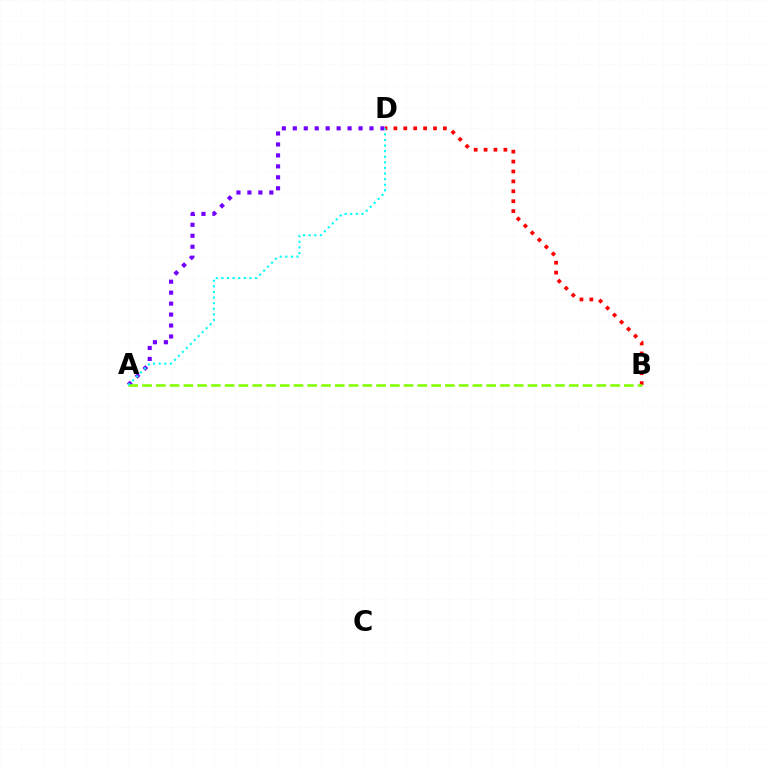{('B', 'D'): [{'color': '#ff0000', 'line_style': 'dotted', 'thickness': 2.69}], ('A', 'D'): [{'color': '#7200ff', 'line_style': 'dotted', 'thickness': 2.98}, {'color': '#00fff6', 'line_style': 'dotted', 'thickness': 1.52}], ('A', 'B'): [{'color': '#84ff00', 'line_style': 'dashed', 'thickness': 1.87}]}